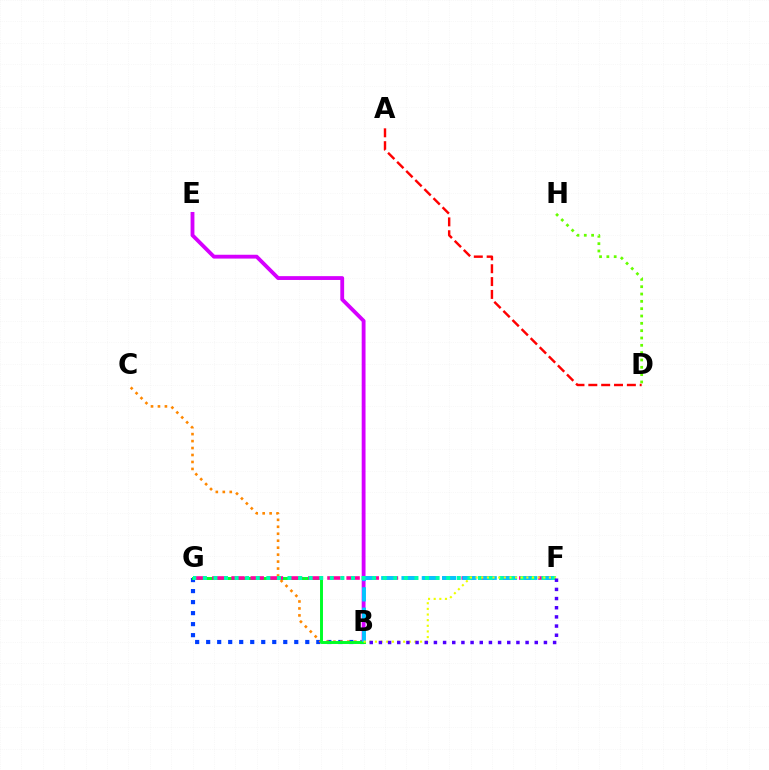{('B', 'G'): [{'color': '#003fff', 'line_style': 'dotted', 'thickness': 2.99}, {'color': '#00ff27', 'line_style': 'solid', 'thickness': 2.12}], ('B', 'C'): [{'color': '#ff8800', 'line_style': 'dotted', 'thickness': 1.89}], ('B', 'E'): [{'color': '#d600ff', 'line_style': 'solid', 'thickness': 2.76}], ('F', 'G'): [{'color': '#ff00a0', 'line_style': 'dashed', 'thickness': 2.6}, {'color': '#00ffaf', 'line_style': 'dotted', 'thickness': 2.87}], ('D', 'H'): [{'color': '#66ff00', 'line_style': 'dotted', 'thickness': 1.99}], ('B', 'F'): [{'color': '#00c7ff', 'line_style': 'dashed', 'thickness': 2.76}, {'color': '#eeff00', 'line_style': 'dotted', 'thickness': 1.53}, {'color': '#4f00ff', 'line_style': 'dotted', 'thickness': 2.49}], ('A', 'D'): [{'color': '#ff0000', 'line_style': 'dashed', 'thickness': 1.75}]}